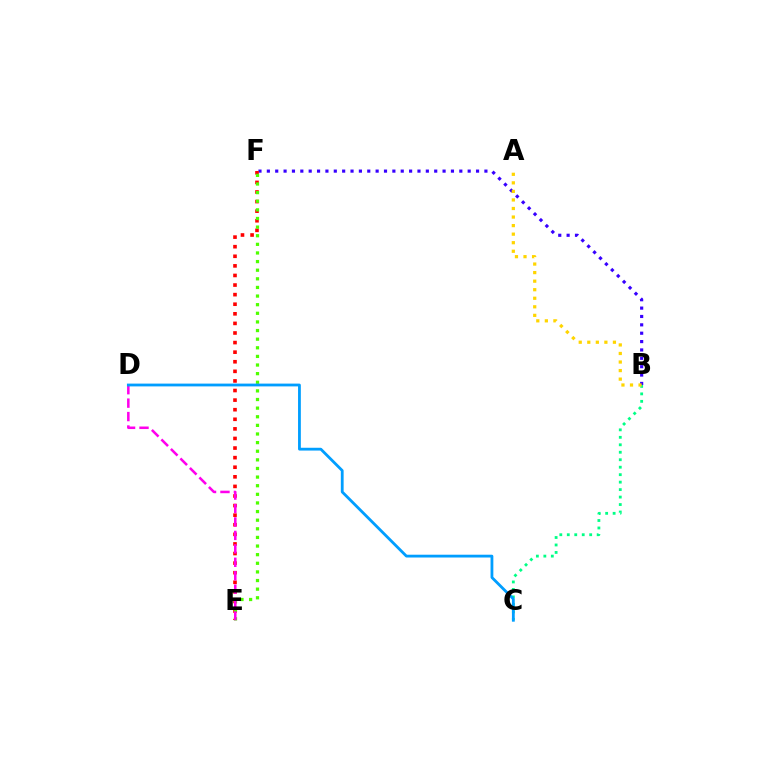{('B', 'C'): [{'color': '#00ff86', 'line_style': 'dotted', 'thickness': 2.03}], ('B', 'F'): [{'color': '#3700ff', 'line_style': 'dotted', 'thickness': 2.27}], ('E', 'F'): [{'color': '#ff0000', 'line_style': 'dotted', 'thickness': 2.61}, {'color': '#4fff00', 'line_style': 'dotted', 'thickness': 2.34}], ('D', 'E'): [{'color': '#ff00ed', 'line_style': 'dashed', 'thickness': 1.83}], ('C', 'D'): [{'color': '#009eff', 'line_style': 'solid', 'thickness': 2.02}], ('A', 'B'): [{'color': '#ffd500', 'line_style': 'dotted', 'thickness': 2.32}]}